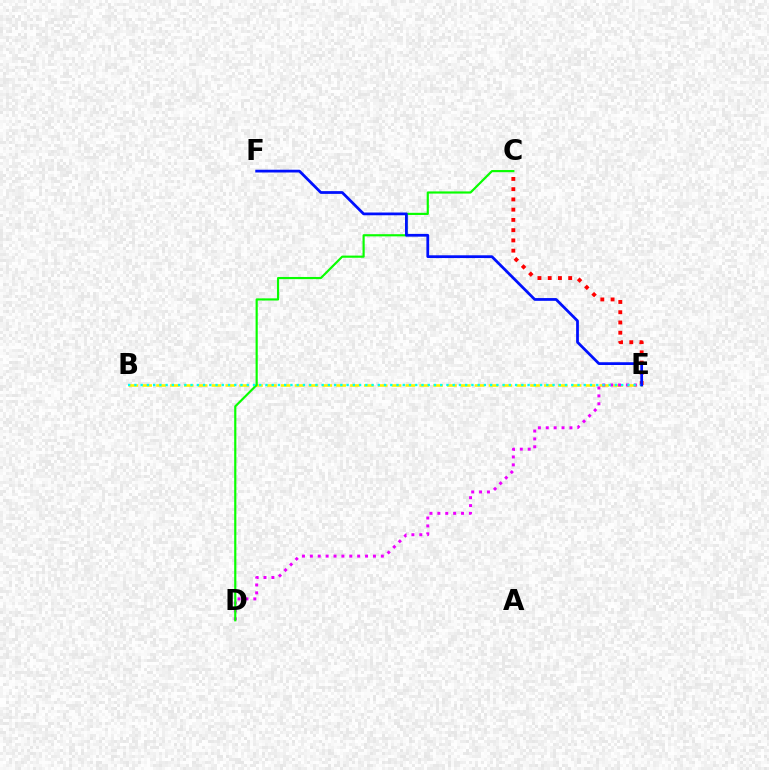{('B', 'E'): [{'color': '#fcf500', 'line_style': 'dashed', 'thickness': 1.88}, {'color': '#00fff6', 'line_style': 'dotted', 'thickness': 1.7}], ('D', 'E'): [{'color': '#ee00ff', 'line_style': 'dotted', 'thickness': 2.14}], ('C', 'E'): [{'color': '#ff0000', 'line_style': 'dotted', 'thickness': 2.78}], ('C', 'D'): [{'color': '#08ff00', 'line_style': 'solid', 'thickness': 1.56}], ('E', 'F'): [{'color': '#0010ff', 'line_style': 'solid', 'thickness': 1.99}]}